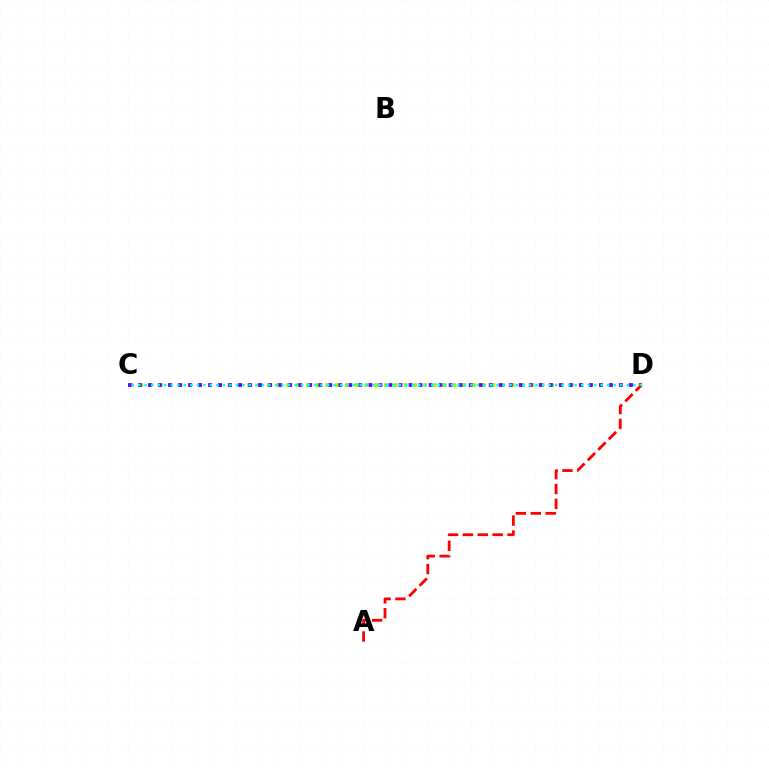{('C', 'D'): [{'color': '#84ff00', 'line_style': 'dotted', 'thickness': 2.66}, {'color': '#7200ff', 'line_style': 'dotted', 'thickness': 2.72}, {'color': '#00fff6', 'line_style': 'dotted', 'thickness': 1.77}], ('A', 'D'): [{'color': '#ff0000', 'line_style': 'dashed', 'thickness': 2.02}]}